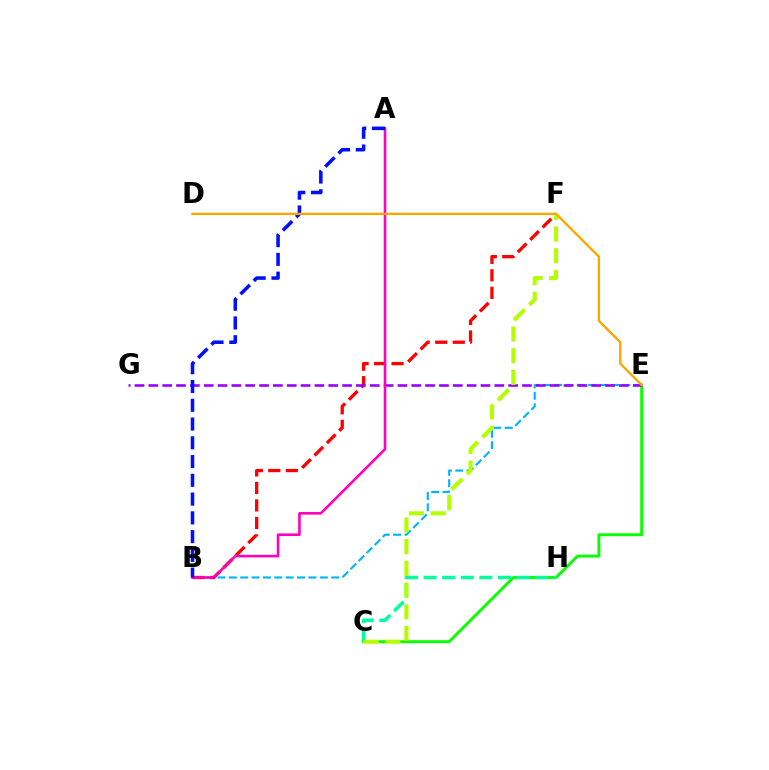{('C', 'E'): [{'color': '#08ff00', 'line_style': 'solid', 'thickness': 2.1}], ('B', 'E'): [{'color': '#00b5ff', 'line_style': 'dashed', 'thickness': 1.55}], ('C', 'H'): [{'color': '#00ff9d', 'line_style': 'dashed', 'thickness': 2.53}], ('B', 'F'): [{'color': '#ff0000', 'line_style': 'dashed', 'thickness': 2.38}], ('E', 'G'): [{'color': '#9b00ff', 'line_style': 'dashed', 'thickness': 1.88}], ('A', 'B'): [{'color': '#ff00bd', 'line_style': 'solid', 'thickness': 1.87}, {'color': '#0010ff', 'line_style': 'dashed', 'thickness': 2.55}], ('C', 'F'): [{'color': '#b3ff00', 'line_style': 'dashed', 'thickness': 2.95}], ('D', 'E'): [{'color': '#ffa500', 'line_style': 'solid', 'thickness': 1.68}]}